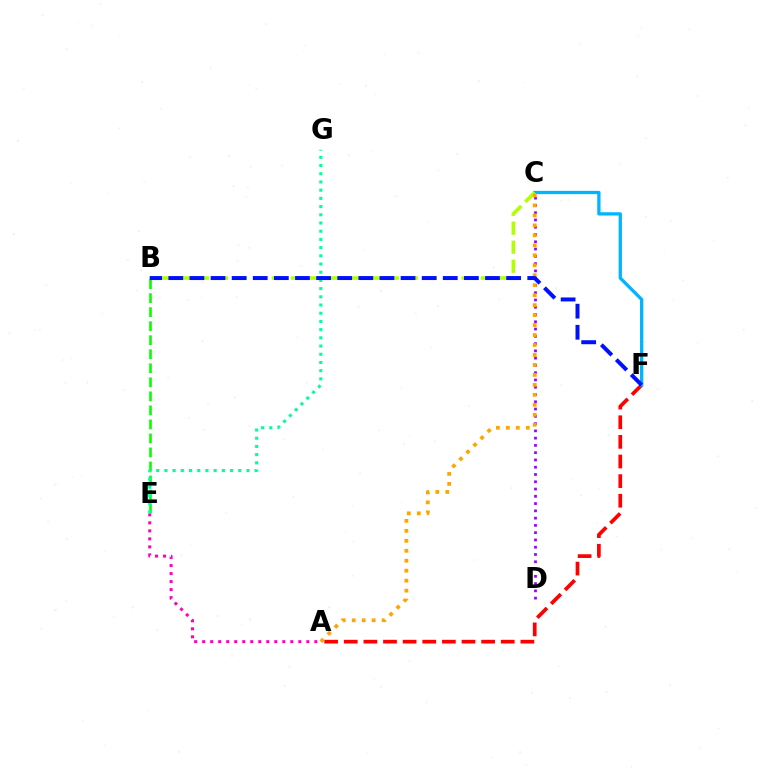{('A', 'F'): [{'color': '#ff0000', 'line_style': 'dashed', 'thickness': 2.67}], ('A', 'E'): [{'color': '#ff00bd', 'line_style': 'dotted', 'thickness': 2.18}], ('C', 'F'): [{'color': '#00b5ff', 'line_style': 'solid', 'thickness': 2.37}], ('B', 'E'): [{'color': '#08ff00', 'line_style': 'dashed', 'thickness': 1.91}], ('E', 'G'): [{'color': '#00ff9d', 'line_style': 'dotted', 'thickness': 2.23}], ('B', 'C'): [{'color': '#b3ff00', 'line_style': 'dashed', 'thickness': 2.58}], ('C', 'D'): [{'color': '#9b00ff', 'line_style': 'dotted', 'thickness': 1.98}], ('A', 'C'): [{'color': '#ffa500', 'line_style': 'dotted', 'thickness': 2.71}], ('B', 'F'): [{'color': '#0010ff', 'line_style': 'dashed', 'thickness': 2.87}]}